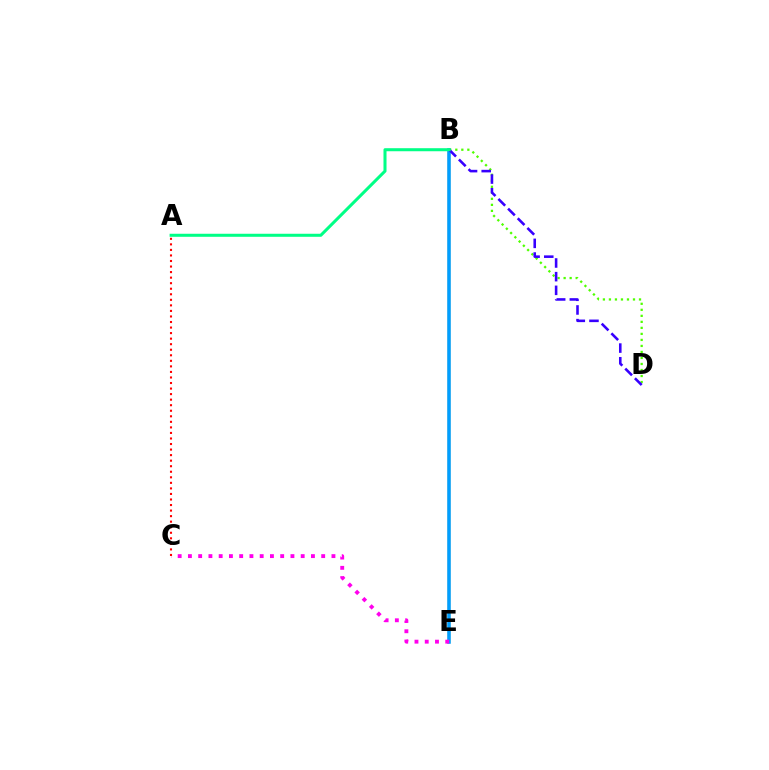{('B', 'E'): [{'color': '#ffd500', 'line_style': 'solid', 'thickness': 1.73}, {'color': '#009eff', 'line_style': 'solid', 'thickness': 2.55}], ('B', 'D'): [{'color': '#4fff00', 'line_style': 'dotted', 'thickness': 1.63}, {'color': '#3700ff', 'line_style': 'dashed', 'thickness': 1.86}], ('C', 'E'): [{'color': '#ff00ed', 'line_style': 'dotted', 'thickness': 2.79}], ('A', 'C'): [{'color': '#ff0000', 'line_style': 'dotted', 'thickness': 1.51}], ('A', 'B'): [{'color': '#00ff86', 'line_style': 'solid', 'thickness': 2.19}]}